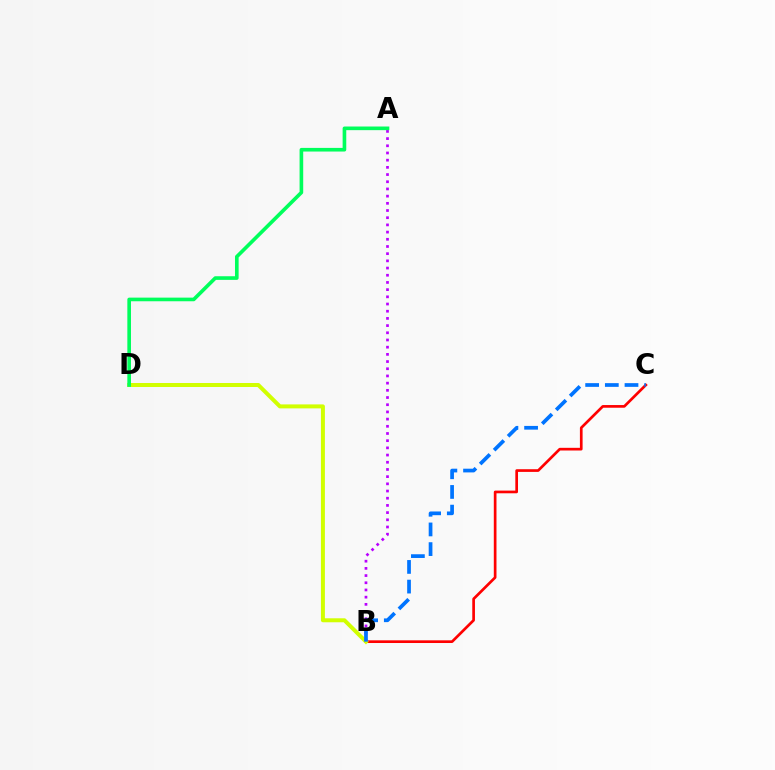{('A', 'B'): [{'color': '#b900ff', 'line_style': 'dotted', 'thickness': 1.95}], ('B', 'C'): [{'color': '#ff0000', 'line_style': 'solid', 'thickness': 1.93}, {'color': '#0074ff', 'line_style': 'dashed', 'thickness': 2.67}], ('B', 'D'): [{'color': '#d1ff00', 'line_style': 'solid', 'thickness': 2.87}], ('A', 'D'): [{'color': '#00ff5c', 'line_style': 'solid', 'thickness': 2.62}]}